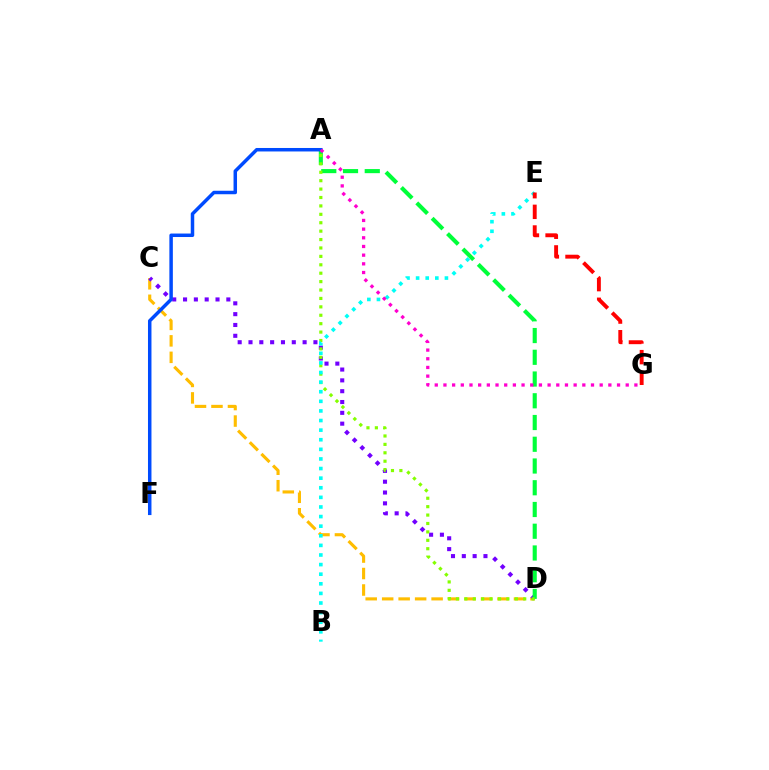{('C', 'D'): [{'color': '#ffbd00', 'line_style': 'dashed', 'thickness': 2.24}, {'color': '#7200ff', 'line_style': 'dotted', 'thickness': 2.94}], ('A', 'D'): [{'color': '#00ff39', 'line_style': 'dashed', 'thickness': 2.95}, {'color': '#84ff00', 'line_style': 'dotted', 'thickness': 2.29}], ('A', 'F'): [{'color': '#004bff', 'line_style': 'solid', 'thickness': 2.51}], ('B', 'E'): [{'color': '#00fff6', 'line_style': 'dotted', 'thickness': 2.61}], ('E', 'G'): [{'color': '#ff0000', 'line_style': 'dashed', 'thickness': 2.81}], ('A', 'G'): [{'color': '#ff00cf', 'line_style': 'dotted', 'thickness': 2.36}]}